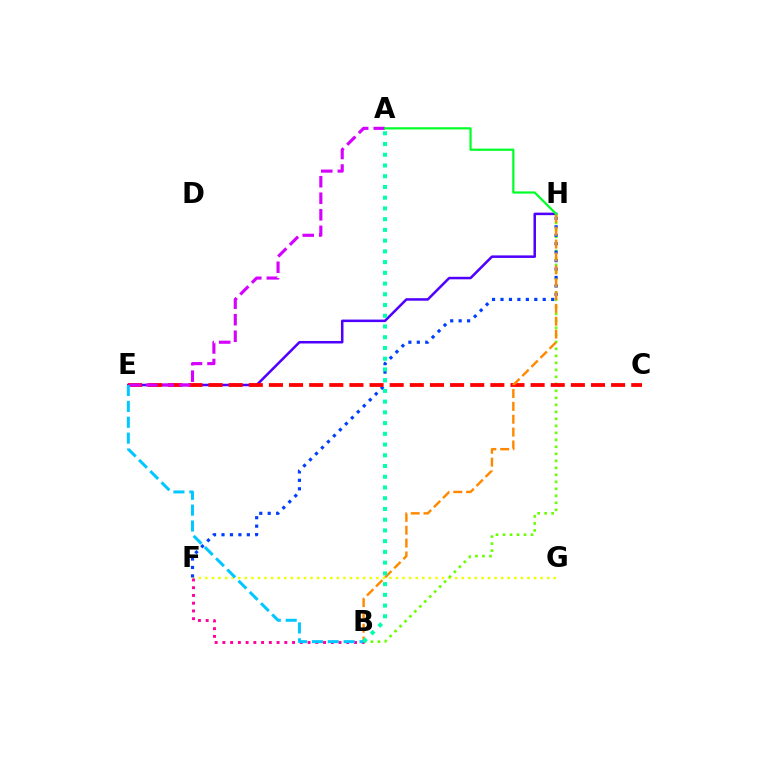{('E', 'H'): [{'color': '#4f00ff', 'line_style': 'solid', 'thickness': 1.82}], ('F', 'G'): [{'color': '#eeff00', 'line_style': 'dotted', 'thickness': 1.79}], ('B', 'H'): [{'color': '#66ff00', 'line_style': 'dotted', 'thickness': 1.9}, {'color': '#ff8800', 'line_style': 'dashed', 'thickness': 1.75}], ('B', 'F'): [{'color': '#ff00a0', 'line_style': 'dotted', 'thickness': 2.1}], ('F', 'H'): [{'color': '#003fff', 'line_style': 'dotted', 'thickness': 2.3}], ('C', 'E'): [{'color': '#ff0000', 'line_style': 'dashed', 'thickness': 2.73}], ('A', 'E'): [{'color': '#d600ff', 'line_style': 'dashed', 'thickness': 2.25}], ('B', 'E'): [{'color': '#00c7ff', 'line_style': 'dashed', 'thickness': 2.16}], ('A', 'H'): [{'color': '#00ff27', 'line_style': 'solid', 'thickness': 1.59}], ('A', 'B'): [{'color': '#00ffaf', 'line_style': 'dotted', 'thickness': 2.92}]}